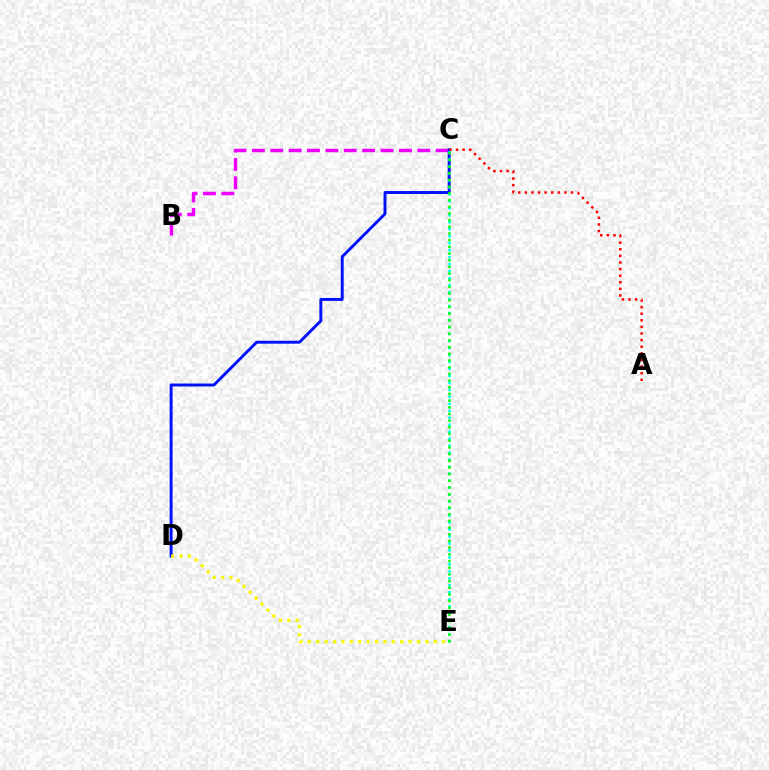{('B', 'C'): [{'color': '#ee00ff', 'line_style': 'dashed', 'thickness': 2.5}], ('C', 'D'): [{'color': '#0010ff', 'line_style': 'solid', 'thickness': 2.11}], ('A', 'C'): [{'color': '#ff0000', 'line_style': 'dotted', 'thickness': 1.79}], ('C', 'E'): [{'color': '#00fff6', 'line_style': 'dotted', 'thickness': 1.9}, {'color': '#08ff00', 'line_style': 'dotted', 'thickness': 1.82}], ('D', 'E'): [{'color': '#fcf500', 'line_style': 'dotted', 'thickness': 2.28}]}